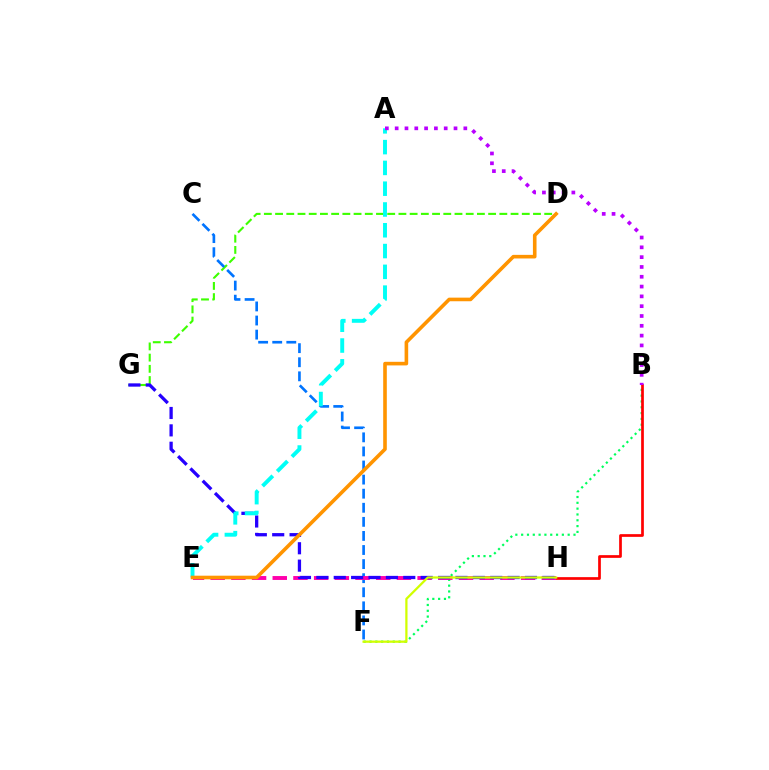{('B', 'F'): [{'color': '#00ff5c', 'line_style': 'dotted', 'thickness': 1.58}], ('B', 'H'): [{'color': '#ff0000', 'line_style': 'solid', 'thickness': 1.95}], ('D', 'G'): [{'color': '#3dff00', 'line_style': 'dashed', 'thickness': 1.52}], ('C', 'F'): [{'color': '#0074ff', 'line_style': 'dashed', 'thickness': 1.91}], ('E', 'H'): [{'color': '#ff00ac', 'line_style': 'dashed', 'thickness': 2.81}], ('G', 'H'): [{'color': '#2500ff', 'line_style': 'dashed', 'thickness': 2.36}], ('F', 'H'): [{'color': '#d1ff00', 'line_style': 'solid', 'thickness': 1.62}], ('A', 'E'): [{'color': '#00fff6', 'line_style': 'dashed', 'thickness': 2.82}], ('D', 'E'): [{'color': '#ff9400', 'line_style': 'solid', 'thickness': 2.6}], ('A', 'B'): [{'color': '#b900ff', 'line_style': 'dotted', 'thickness': 2.67}]}